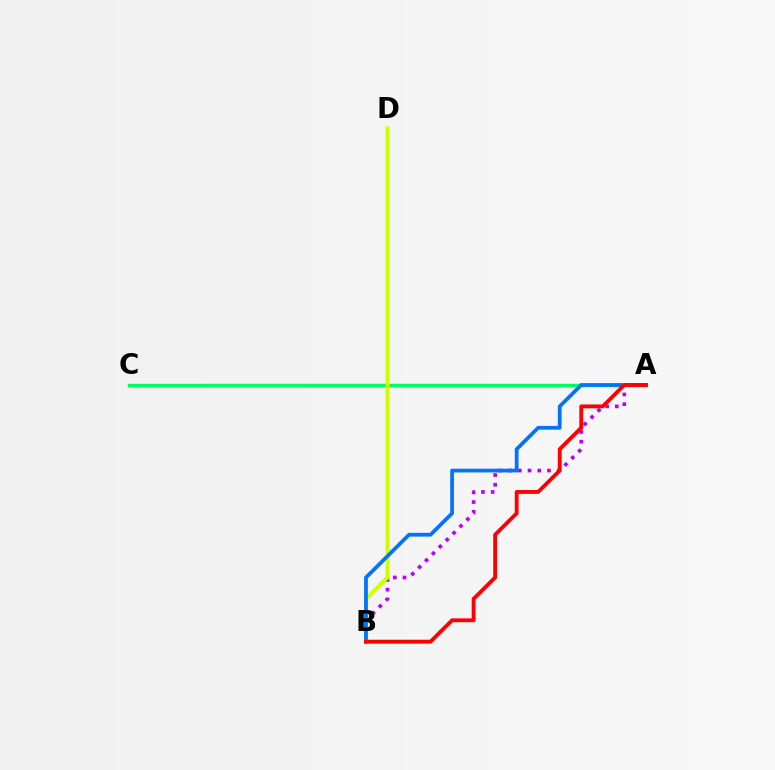{('A', 'B'): [{'color': '#b900ff', 'line_style': 'dotted', 'thickness': 2.64}, {'color': '#0074ff', 'line_style': 'solid', 'thickness': 2.71}, {'color': '#ff0000', 'line_style': 'solid', 'thickness': 2.78}], ('A', 'C'): [{'color': '#00ff5c', 'line_style': 'solid', 'thickness': 2.48}], ('B', 'D'): [{'color': '#d1ff00', 'line_style': 'solid', 'thickness': 2.79}]}